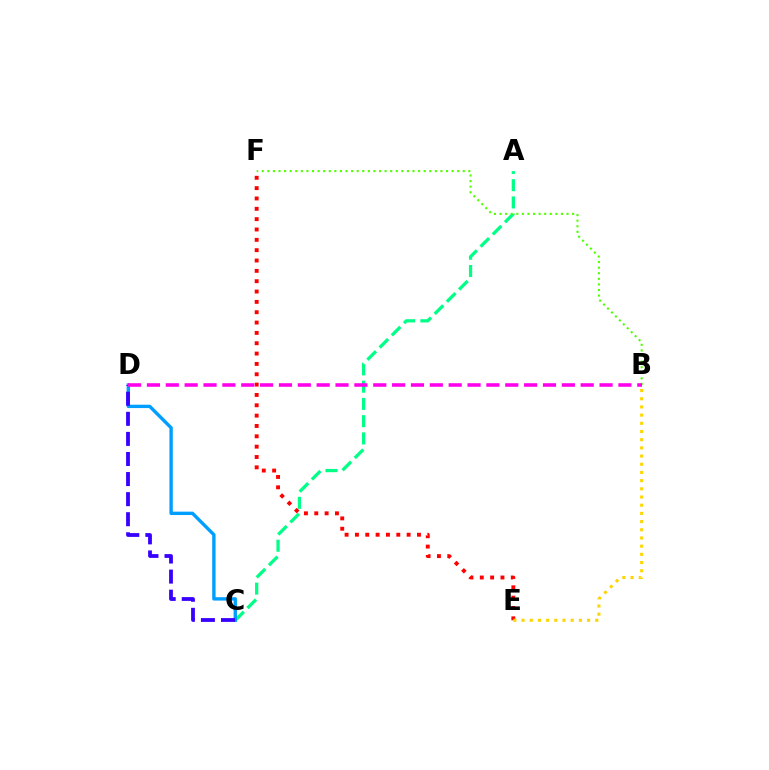{('A', 'C'): [{'color': '#00ff86', 'line_style': 'dashed', 'thickness': 2.34}], ('C', 'D'): [{'color': '#009eff', 'line_style': 'solid', 'thickness': 2.43}, {'color': '#3700ff', 'line_style': 'dashed', 'thickness': 2.73}], ('E', 'F'): [{'color': '#ff0000', 'line_style': 'dotted', 'thickness': 2.81}], ('B', 'E'): [{'color': '#ffd500', 'line_style': 'dotted', 'thickness': 2.23}], ('B', 'F'): [{'color': '#4fff00', 'line_style': 'dotted', 'thickness': 1.52}], ('B', 'D'): [{'color': '#ff00ed', 'line_style': 'dashed', 'thickness': 2.56}]}